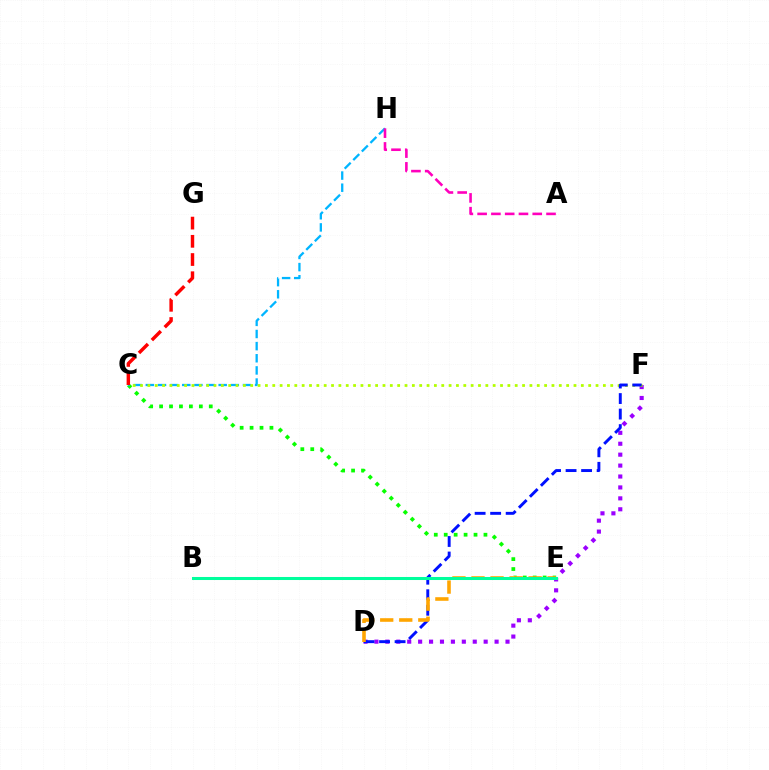{('D', 'F'): [{'color': '#9b00ff', 'line_style': 'dotted', 'thickness': 2.97}, {'color': '#0010ff', 'line_style': 'dashed', 'thickness': 2.11}], ('C', 'E'): [{'color': '#08ff00', 'line_style': 'dotted', 'thickness': 2.7}], ('C', 'H'): [{'color': '#00b5ff', 'line_style': 'dashed', 'thickness': 1.65}], ('C', 'F'): [{'color': '#b3ff00', 'line_style': 'dotted', 'thickness': 2.0}], ('A', 'H'): [{'color': '#ff00bd', 'line_style': 'dashed', 'thickness': 1.87}], ('D', 'E'): [{'color': '#ffa500', 'line_style': 'dashed', 'thickness': 2.59}], ('B', 'E'): [{'color': '#00ff9d', 'line_style': 'solid', 'thickness': 2.19}], ('C', 'G'): [{'color': '#ff0000', 'line_style': 'dashed', 'thickness': 2.47}]}